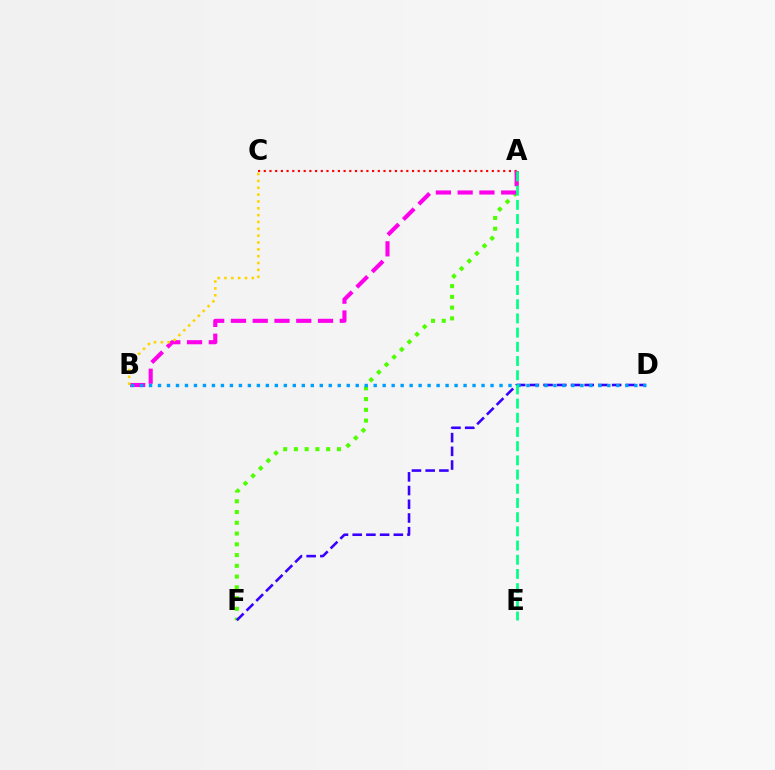{('A', 'C'): [{'color': '#ff0000', 'line_style': 'dotted', 'thickness': 1.55}], ('A', 'F'): [{'color': '#4fff00', 'line_style': 'dotted', 'thickness': 2.92}], ('A', 'B'): [{'color': '#ff00ed', 'line_style': 'dashed', 'thickness': 2.96}], ('D', 'F'): [{'color': '#3700ff', 'line_style': 'dashed', 'thickness': 1.86}], ('B', 'C'): [{'color': '#ffd500', 'line_style': 'dotted', 'thickness': 1.86}], ('B', 'D'): [{'color': '#009eff', 'line_style': 'dotted', 'thickness': 2.44}], ('A', 'E'): [{'color': '#00ff86', 'line_style': 'dashed', 'thickness': 1.93}]}